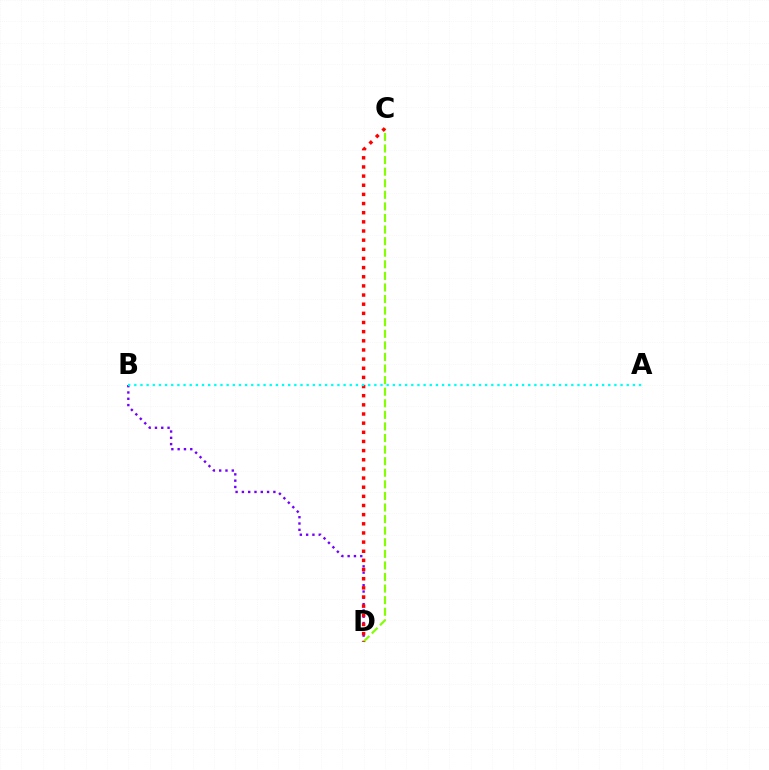{('B', 'D'): [{'color': '#7200ff', 'line_style': 'dotted', 'thickness': 1.71}], ('C', 'D'): [{'color': '#84ff00', 'line_style': 'dashed', 'thickness': 1.57}, {'color': '#ff0000', 'line_style': 'dotted', 'thickness': 2.49}], ('A', 'B'): [{'color': '#00fff6', 'line_style': 'dotted', 'thickness': 1.67}]}